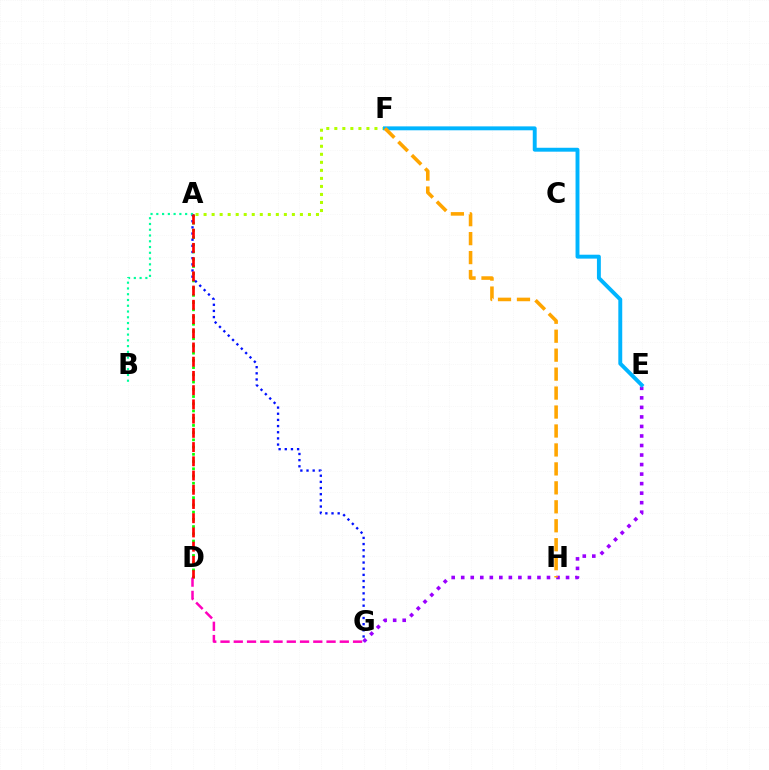{('A', 'D'): [{'color': '#08ff00', 'line_style': 'dotted', 'thickness': 1.96}, {'color': '#ff0000', 'line_style': 'dashed', 'thickness': 1.93}], ('A', 'G'): [{'color': '#0010ff', 'line_style': 'dotted', 'thickness': 1.67}], ('D', 'G'): [{'color': '#ff00bd', 'line_style': 'dashed', 'thickness': 1.8}], ('A', 'B'): [{'color': '#00ff9d', 'line_style': 'dotted', 'thickness': 1.57}], ('E', 'G'): [{'color': '#9b00ff', 'line_style': 'dotted', 'thickness': 2.59}], ('A', 'F'): [{'color': '#b3ff00', 'line_style': 'dotted', 'thickness': 2.18}], ('E', 'F'): [{'color': '#00b5ff', 'line_style': 'solid', 'thickness': 2.82}], ('F', 'H'): [{'color': '#ffa500', 'line_style': 'dashed', 'thickness': 2.58}]}